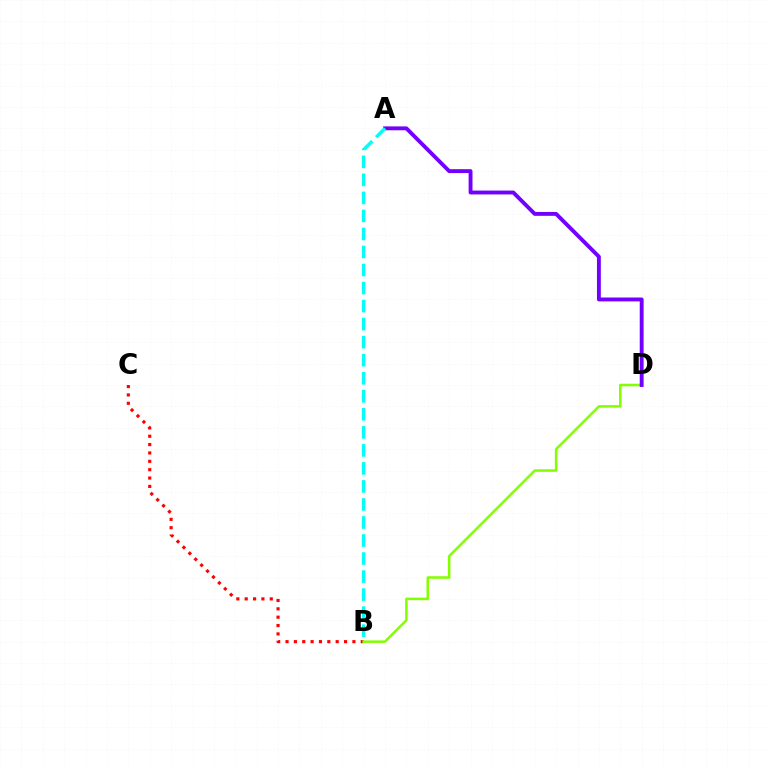{('B', 'C'): [{'color': '#ff0000', 'line_style': 'dotted', 'thickness': 2.27}], ('B', 'D'): [{'color': '#84ff00', 'line_style': 'solid', 'thickness': 1.83}], ('A', 'D'): [{'color': '#7200ff', 'line_style': 'solid', 'thickness': 2.79}], ('A', 'B'): [{'color': '#00fff6', 'line_style': 'dashed', 'thickness': 2.45}]}